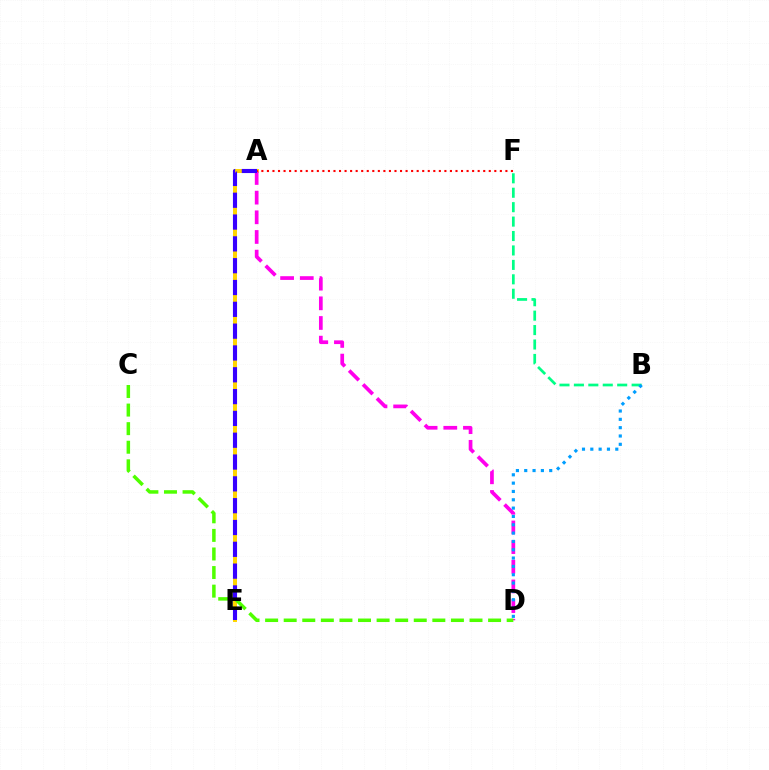{('A', 'E'): [{'color': '#ffd500', 'line_style': 'solid', 'thickness': 2.86}, {'color': '#3700ff', 'line_style': 'dashed', 'thickness': 2.96}], ('A', 'D'): [{'color': '#ff00ed', 'line_style': 'dashed', 'thickness': 2.67}], ('B', 'F'): [{'color': '#00ff86', 'line_style': 'dashed', 'thickness': 1.96}], ('A', 'F'): [{'color': '#ff0000', 'line_style': 'dotted', 'thickness': 1.51}], ('C', 'D'): [{'color': '#4fff00', 'line_style': 'dashed', 'thickness': 2.52}], ('B', 'D'): [{'color': '#009eff', 'line_style': 'dotted', 'thickness': 2.26}]}